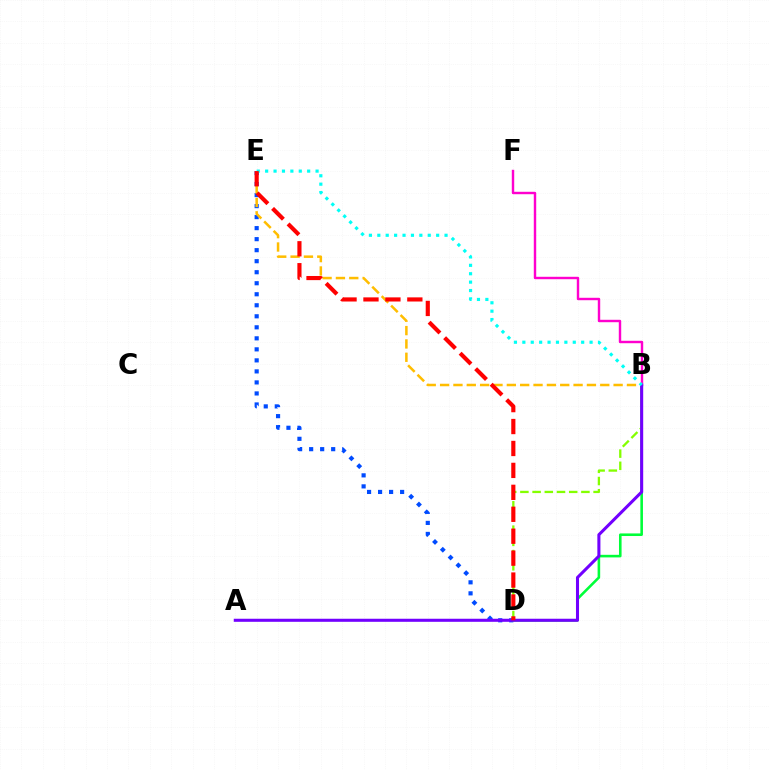{('D', 'E'): [{'color': '#004bff', 'line_style': 'dotted', 'thickness': 2.99}, {'color': '#ff0000', 'line_style': 'dashed', 'thickness': 2.98}], ('B', 'F'): [{'color': '#ff00cf', 'line_style': 'solid', 'thickness': 1.74}], ('B', 'D'): [{'color': '#00ff39', 'line_style': 'solid', 'thickness': 1.86}, {'color': '#84ff00', 'line_style': 'dashed', 'thickness': 1.66}], ('B', 'E'): [{'color': '#ffbd00', 'line_style': 'dashed', 'thickness': 1.81}, {'color': '#00fff6', 'line_style': 'dotted', 'thickness': 2.28}], ('A', 'B'): [{'color': '#7200ff', 'line_style': 'solid', 'thickness': 2.2}]}